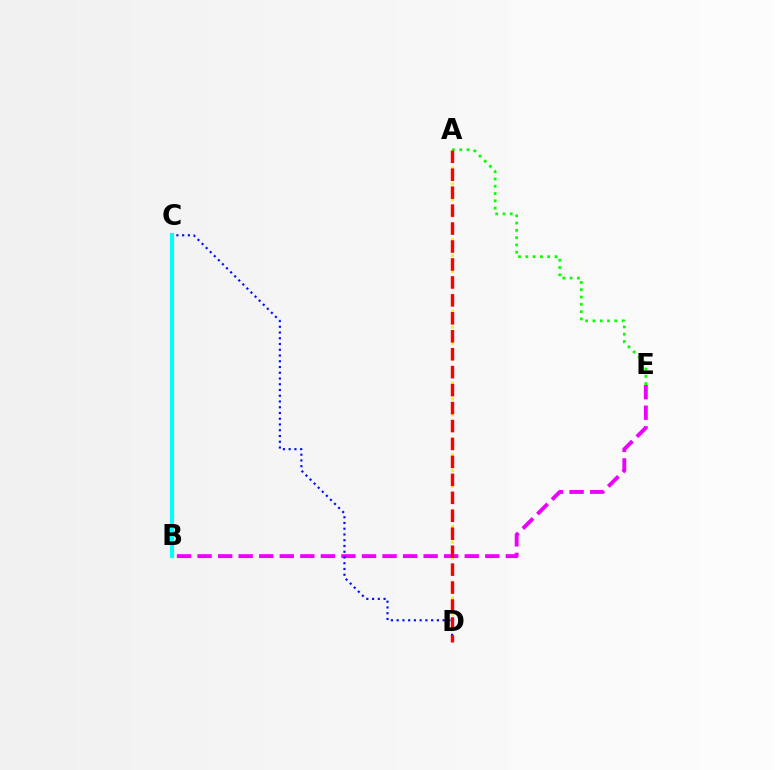{('A', 'E'): [{'color': '#08ff00', 'line_style': 'dotted', 'thickness': 1.98}], ('B', 'E'): [{'color': '#ee00ff', 'line_style': 'dashed', 'thickness': 2.79}], ('C', 'D'): [{'color': '#0010ff', 'line_style': 'dotted', 'thickness': 1.56}], ('A', 'D'): [{'color': '#fcf500', 'line_style': 'dotted', 'thickness': 2.16}, {'color': '#ff0000', 'line_style': 'dashed', 'thickness': 2.44}], ('B', 'C'): [{'color': '#00fff6', 'line_style': 'solid', 'thickness': 2.95}]}